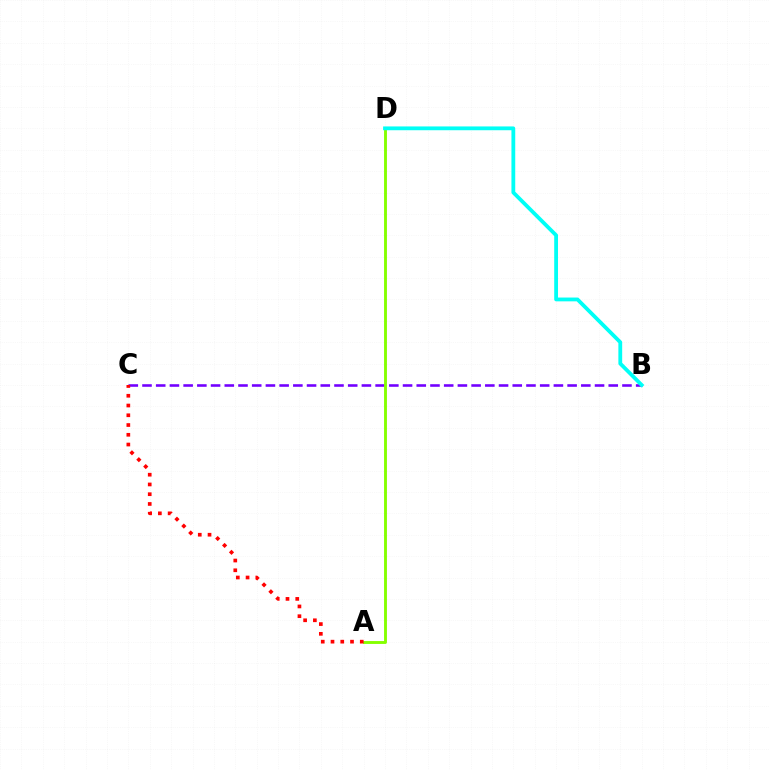{('B', 'C'): [{'color': '#7200ff', 'line_style': 'dashed', 'thickness': 1.86}], ('A', 'D'): [{'color': '#84ff00', 'line_style': 'solid', 'thickness': 2.08}], ('B', 'D'): [{'color': '#00fff6', 'line_style': 'solid', 'thickness': 2.74}], ('A', 'C'): [{'color': '#ff0000', 'line_style': 'dotted', 'thickness': 2.65}]}